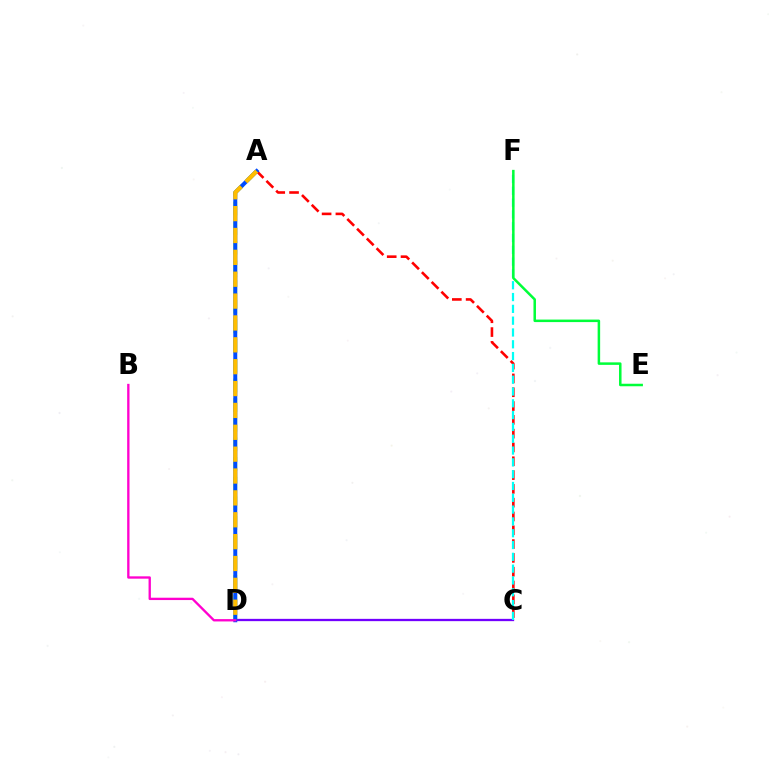{('A', 'C'): [{'color': '#ff0000', 'line_style': 'dashed', 'thickness': 1.88}], ('C', 'D'): [{'color': '#7200ff', 'line_style': 'solid', 'thickness': 1.66}], ('A', 'D'): [{'color': '#84ff00', 'line_style': 'dashed', 'thickness': 2.67}, {'color': '#004bff', 'line_style': 'solid', 'thickness': 2.85}, {'color': '#ffbd00', 'line_style': 'dashed', 'thickness': 2.97}], ('C', 'F'): [{'color': '#00fff6', 'line_style': 'dashed', 'thickness': 1.6}], ('E', 'F'): [{'color': '#00ff39', 'line_style': 'solid', 'thickness': 1.81}], ('B', 'D'): [{'color': '#ff00cf', 'line_style': 'solid', 'thickness': 1.68}]}